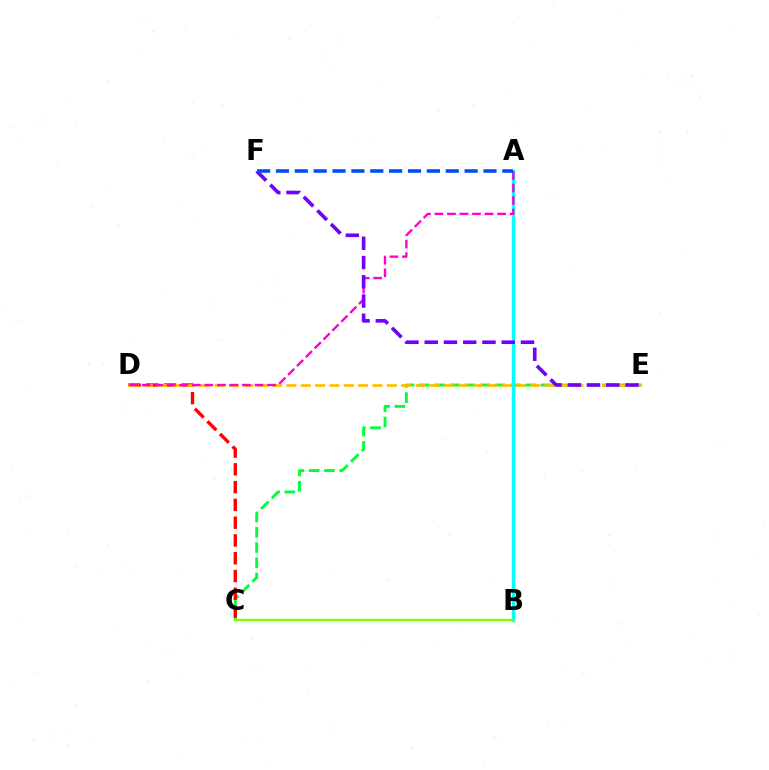{('C', 'E'): [{'color': '#00ff39', 'line_style': 'dashed', 'thickness': 2.07}], ('C', 'D'): [{'color': '#ff0000', 'line_style': 'dashed', 'thickness': 2.42}], ('A', 'B'): [{'color': '#00fff6', 'line_style': 'solid', 'thickness': 2.41}], ('D', 'E'): [{'color': '#ffbd00', 'line_style': 'dashed', 'thickness': 1.95}], ('A', 'D'): [{'color': '#ff00cf', 'line_style': 'dashed', 'thickness': 1.7}], ('B', 'C'): [{'color': '#84ff00', 'line_style': 'solid', 'thickness': 1.76}], ('E', 'F'): [{'color': '#7200ff', 'line_style': 'dashed', 'thickness': 2.62}], ('A', 'F'): [{'color': '#004bff', 'line_style': 'dashed', 'thickness': 2.56}]}